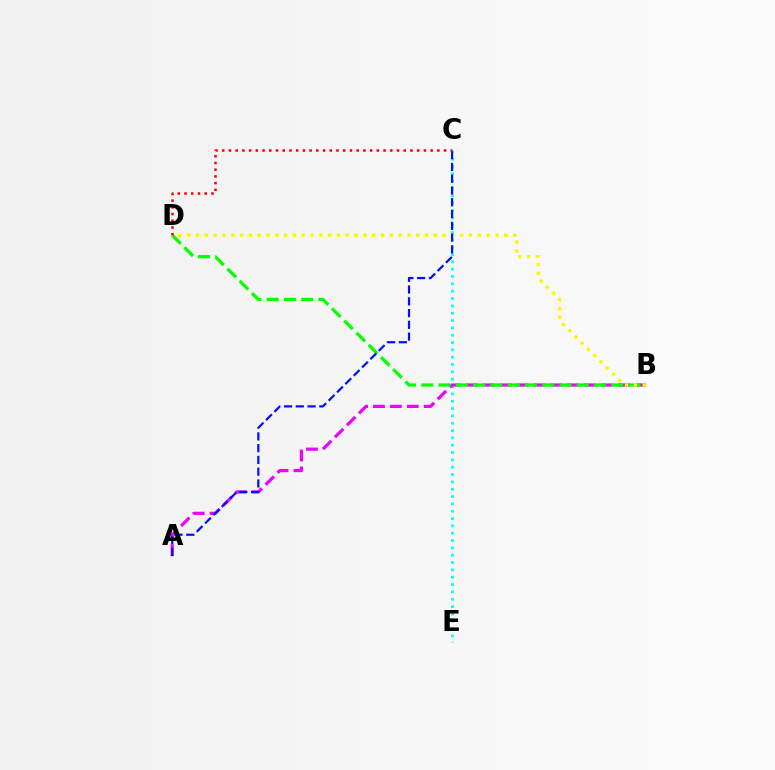{('C', 'E'): [{'color': '#00fff6', 'line_style': 'dotted', 'thickness': 1.99}], ('A', 'B'): [{'color': '#ee00ff', 'line_style': 'dashed', 'thickness': 2.3}], ('B', 'D'): [{'color': '#08ff00', 'line_style': 'dashed', 'thickness': 2.35}, {'color': '#fcf500', 'line_style': 'dotted', 'thickness': 2.39}], ('A', 'C'): [{'color': '#0010ff', 'line_style': 'dashed', 'thickness': 1.6}], ('C', 'D'): [{'color': '#ff0000', 'line_style': 'dotted', 'thickness': 1.83}]}